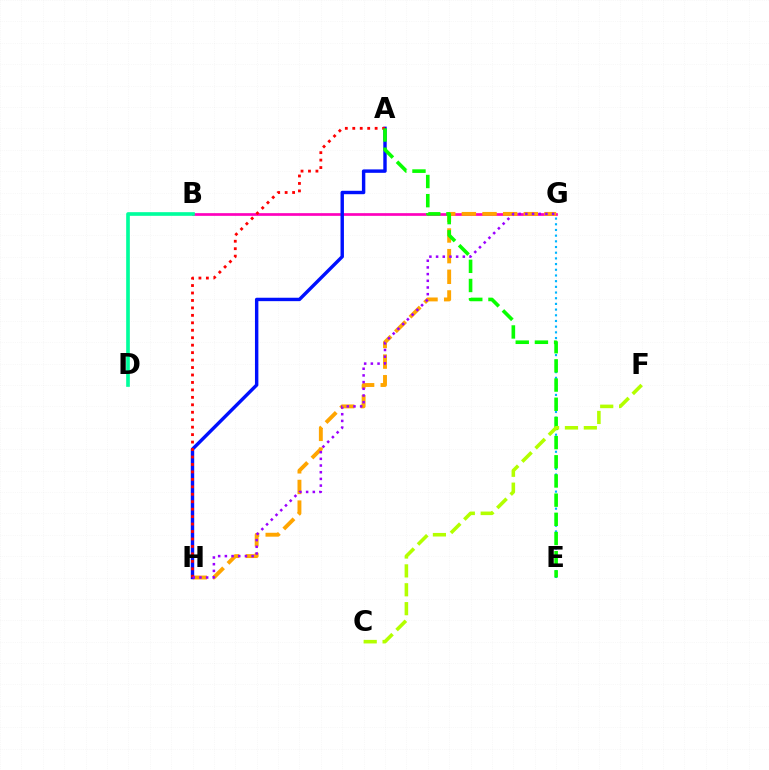{('B', 'G'): [{'color': '#ff00bd', 'line_style': 'solid', 'thickness': 1.94}], ('G', 'H'): [{'color': '#ffa500', 'line_style': 'dashed', 'thickness': 2.81}, {'color': '#9b00ff', 'line_style': 'dotted', 'thickness': 1.82}], ('A', 'H'): [{'color': '#0010ff', 'line_style': 'solid', 'thickness': 2.46}, {'color': '#ff0000', 'line_style': 'dotted', 'thickness': 2.03}], ('E', 'G'): [{'color': '#00b5ff', 'line_style': 'dotted', 'thickness': 1.55}], ('A', 'E'): [{'color': '#08ff00', 'line_style': 'dashed', 'thickness': 2.61}], ('B', 'D'): [{'color': '#00ff9d', 'line_style': 'solid', 'thickness': 2.63}], ('C', 'F'): [{'color': '#b3ff00', 'line_style': 'dashed', 'thickness': 2.57}]}